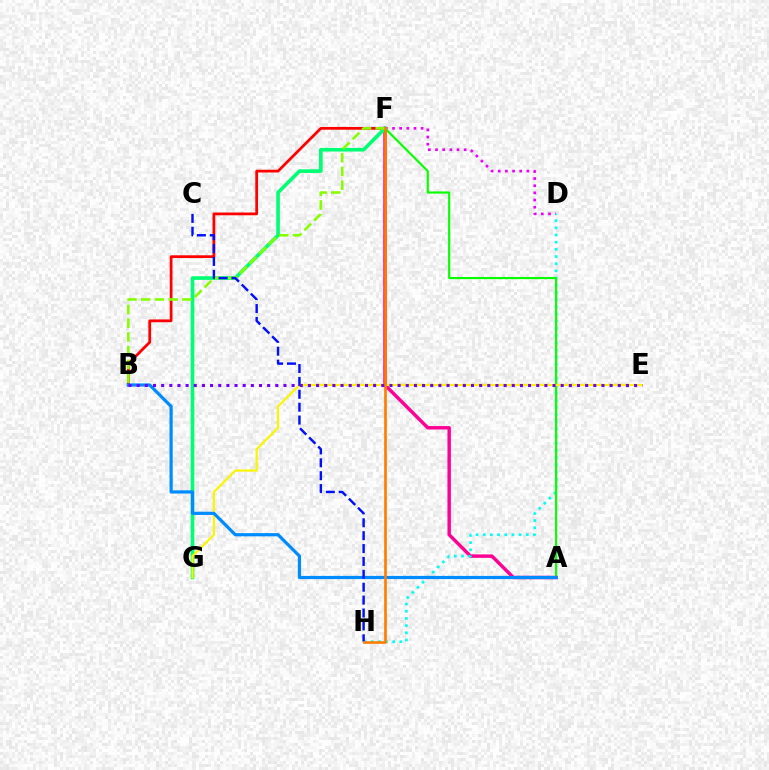{('D', 'F'): [{'color': '#ee00ff', 'line_style': 'dotted', 'thickness': 1.94}], ('B', 'F'): [{'color': '#ff0000', 'line_style': 'solid', 'thickness': 1.99}, {'color': '#84ff00', 'line_style': 'dashed', 'thickness': 1.86}], ('A', 'F'): [{'color': '#ff0094', 'line_style': 'solid', 'thickness': 2.48}, {'color': '#08ff00', 'line_style': 'solid', 'thickness': 1.55}], ('D', 'H'): [{'color': '#00fff6', 'line_style': 'dotted', 'thickness': 1.95}], ('F', 'G'): [{'color': '#00ff74', 'line_style': 'solid', 'thickness': 2.62}], ('E', 'G'): [{'color': '#fcf500', 'line_style': 'solid', 'thickness': 1.58}], ('A', 'B'): [{'color': '#008cff', 'line_style': 'solid', 'thickness': 2.31}], ('C', 'H'): [{'color': '#0010ff', 'line_style': 'dashed', 'thickness': 1.75}], ('F', 'H'): [{'color': '#ff7c00', 'line_style': 'solid', 'thickness': 1.89}], ('B', 'E'): [{'color': '#7200ff', 'line_style': 'dotted', 'thickness': 2.22}]}